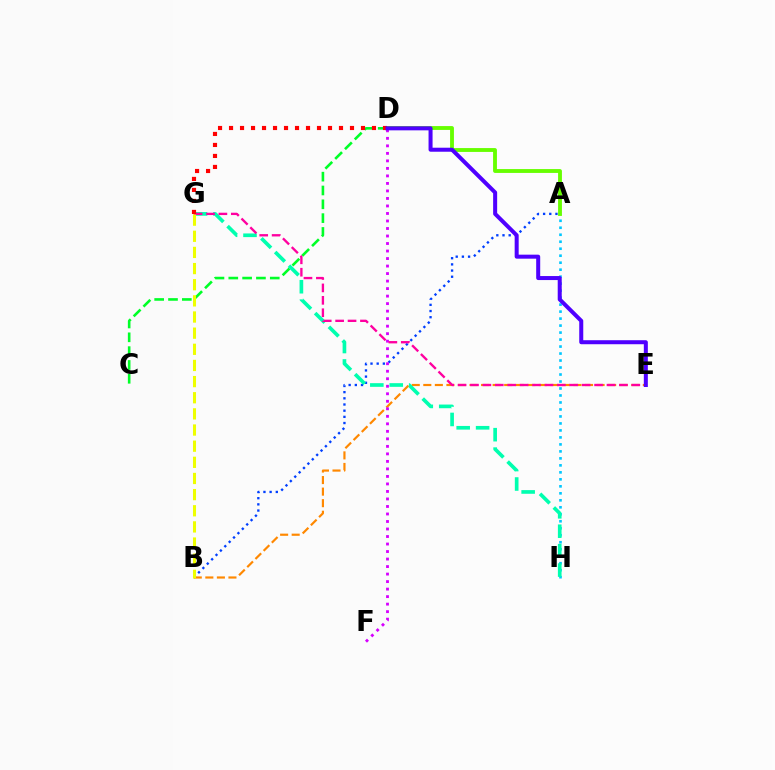{('B', 'E'): [{'color': '#ff8800', 'line_style': 'dashed', 'thickness': 1.57}], ('A', 'H'): [{'color': '#00c7ff', 'line_style': 'dotted', 'thickness': 1.9}], ('A', 'D'): [{'color': '#66ff00', 'line_style': 'solid', 'thickness': 2.77}], ('A', 'B'): [{'color': '#003fff', 'line_style': 'dotted', 'thickness': 1.68}], ('C', 'D'): [{'color': '#00ff27', 'line_style': 'dashed', 'thickness': 1.88}], ('G', 'H'): [{'color': '#00ffaf', 'line_style': 'dashed', 'thickness': 2.64}], ('D', 'F'): [{'color': '#d600ff', 'line_style': 'dotted', 'thickness': 2.04}], ('E', 'G'): [{'color': '#ff00a0', 'line_style': 'dashed', 'thickness': 1.69}], ('D', 'G'): [{'color': '#ff0000', 'line_style': 'dotted', 'thickness': 2.99}], ('D', 'E'): [{'color': '#4f00ff', 'line_style': 'solid', 'thickness': 2.89}], ('B', 'G'): [{'color': '#eeff00', 'line_style': 'dashed', 'thickness': 2.19}]}